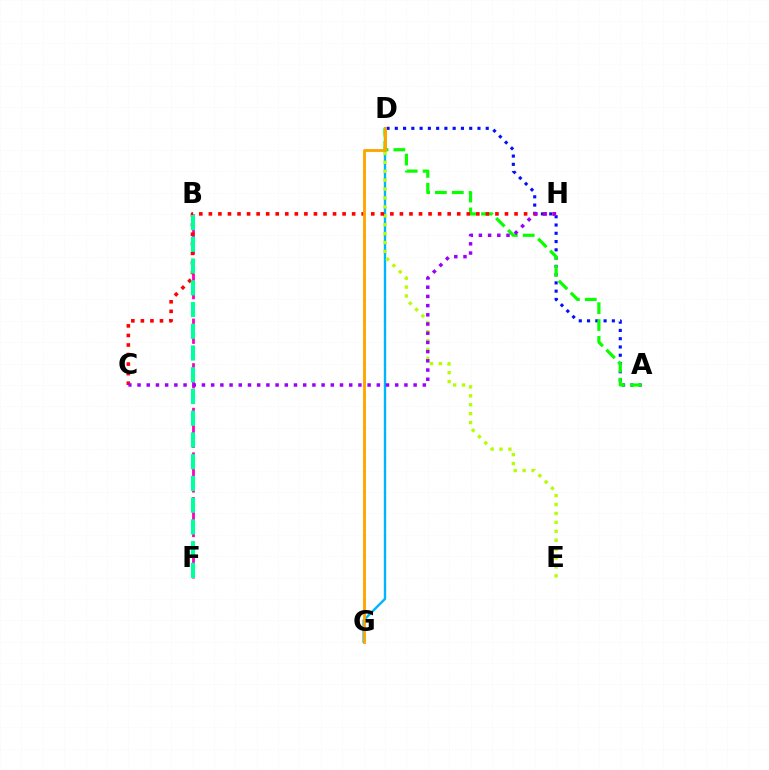{('A', 'D'): [{'color': '#0010ff', 'line_style': 'dotted', 'thickness': 2.25}, {'color': '#08ff00', 'line_style': 'dashed', 'thickness': 2.29}], ('D', 'G'): [{'color': '#00b5ff', 'line_style': 'solid', 'thickness': 1.73}, {'color': '#ffa500', 'line_style': 'solid', 'thickness': 2.07}], ('B', 'F'): [{'color': '#ff00bd', 'line_style': 'dashed', 'thickness': 2.02}, {'color': '#00ff9d', 'line_style': 'dashed', 'thickness': 2.95}], ('D', 'E'): [{'color': '#b3ff00', 'line_style': 'dotted', 'thickness': 2.42}], ('C', 'H'): [{'color': '#ff0000', 'line_style': 'dotted', 'thickness': 2.6}, {'color': '#9b00ff', 'line_style': 'dotted', 'thickness': 2.5}]}